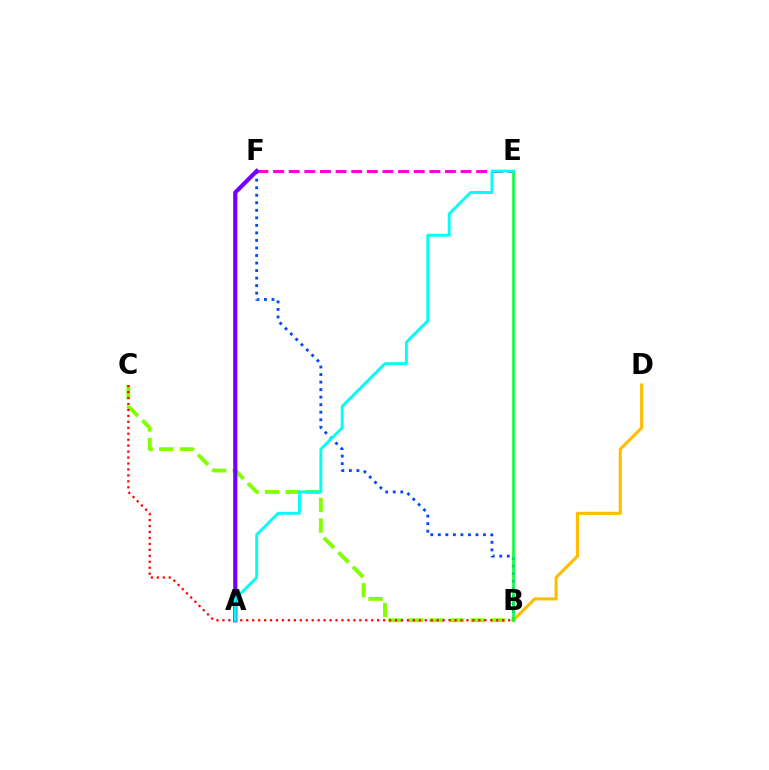{('B', 'F'): [{'color': '#004bff', 'line_style': 'dotted', 'thickness': 2.05}], ('B', 'C'): [{'color': '#84ff00', 'line_style': 'dashed', 'thickness': 2.8}, {'color': '#ff0000', 'line_style': 'dotted', 'thickness': 1.62}], ('E', 'F'): [{'color': '#ff00cf', 'line_style': 'dashed', 'thickness': 2.12}], ('B', 'D'): [{'color': '#ffbd00', 'line_style': 'solid', 'thickness': 2.24}], ('B', 'E'): [{'color': '#00ff39', 'line_style': 'solid', 'thickness': 1.84}], ('A', 'F'): [{'color': '#7200ff', 'line_style': 'solid', 'thickness': 2.98}], ('A', 'E'): [{'color': '#00fff6', 'line_style': 'solid', 'thickness': 2.08}]}